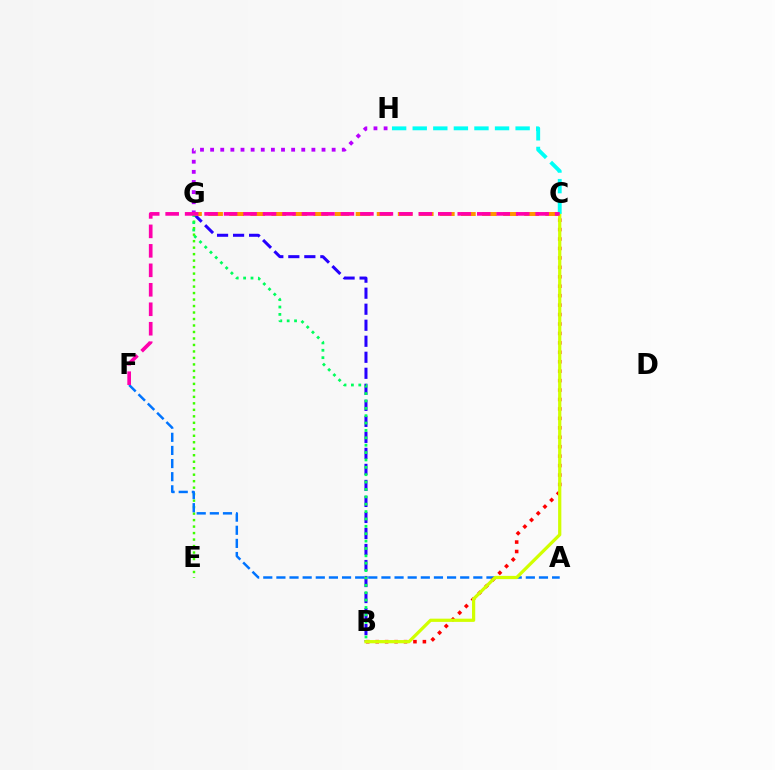{('B', 'G'): [{'color': '#2500ff', 'line_style': 'dashed', 'thickness': 2.18}, {'color': '#00ff5c', 'line_style': 'dotted', 'thickness': 2.0}], ('E', 'G'): [{'color': '#3dff00', 'line_style': 'dotted', 'thickness': 1.76}], ('A', 'F'): [{'color': '#0074ff', 'line_style': 'dashed', 'thickness': 1.78}], ('C', 'G'): [{'color': '#ff9400', 'line_style': 'dashed', 'thickness': 2.86}], ('B', 'C'): [{'color': '#ff0000', 'line_style': 'dotted', 'thickness': 2.56}, {'color': '#d1ff00', 'line_style': 'solid', 'thickness': 2.33}], ('C', 'H'): [{'color': '#00fff6', 'line_style': 'dashed', 'thickness': 2.8}], ('G', 'H'): [{'color': '#b900ff', 'line_style': 'dotted', 'thickness': 2.75}], ('C', 'F'): [{'color': '#ff00ac', 'line_style': 'dashed', 'thickness': 2.65}]}